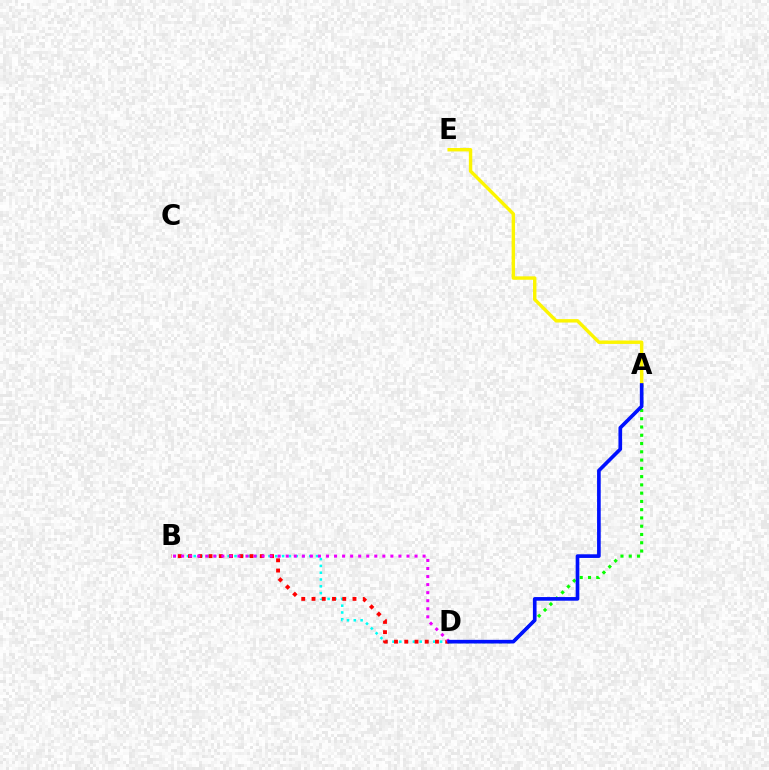{('A', 'D'): [{'color': '#08ff00', 'line_style': 'dotted', 'thickness': 2.25}, {'color': '#0010ff', 'line_style': 'solid', 'thickness': 2.63}], ('B', 'D'): [{'color': '#00fff6', 'line_style': 'dotted', 'thickness': 1.85}, {'color': '#ff0000', 'line_style': 'dotted', 'thickness': 2.78}, {'color': '#ee00ff', 'line_style': 'dotted', 'thickness': 2.19}], ('A', 'E'): [{'color': '#fcf500', 'line_style': 'solid', 'thickness': 2.46}]}